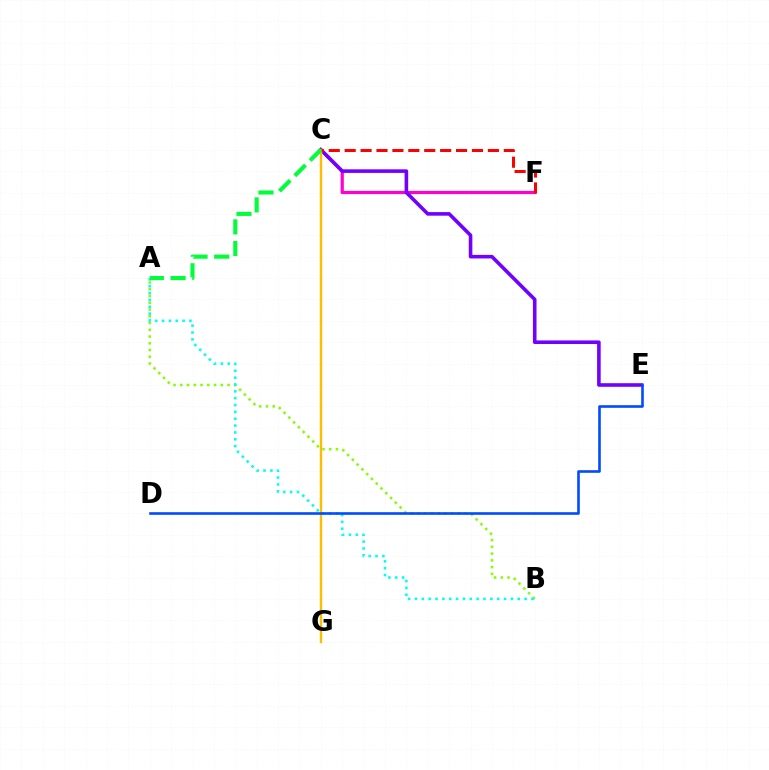{('C', 'F'): [{'color': '#ff00cf', 'line_style': 'solid', 'thickness': 2.31}, {'color': '#ff0000', 'line_style': 'dashed', 'thickness': 2.16}], ('C', 'E'): [{'color': '#7200ff', 'line_style': 'solid', 'thickness': 2.59}], ('A', 'B'): [{'color': '#84ff00', 'line_style': 'dotted', 'thickness': 1.83}, {'color': '#00fff6', 'line_style': 'dotted', 'thickness': 1.86}], ('C', 'G'): [{'color': '#ffbd00', 'line_style': 'solid', 'thickness': 1.73}], ('D', 'E'): [{'color': '#004bff', 'line_style': 'solid', 'thickness': 1.88}], ('A', 'C'): [{'color': '#00ff39', 'line_style': 'dashed', 'thickness': 2.95}]}